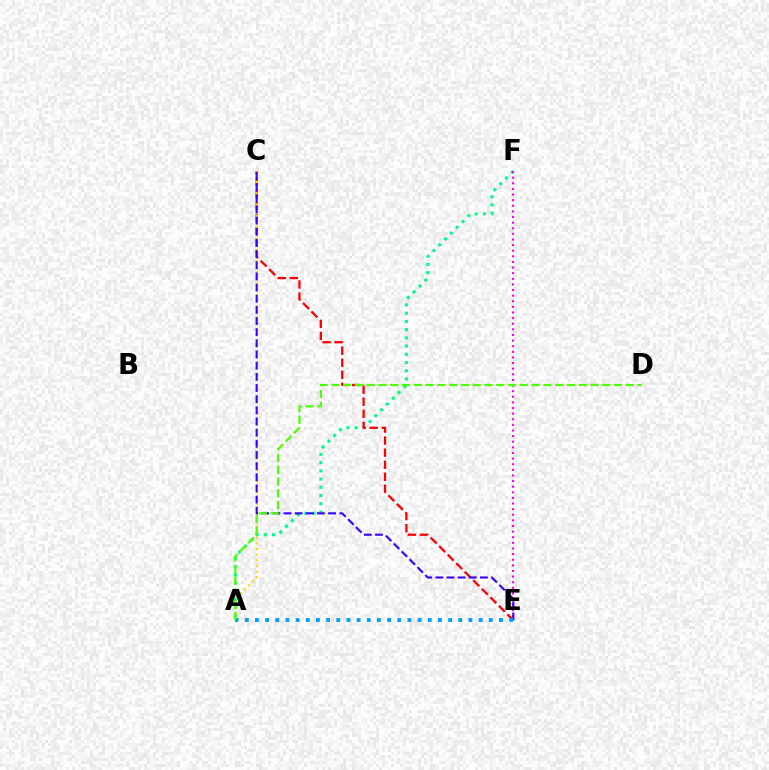{('A', 'F'): [{'color': '#00ff86', 'line_style': 'dotted', 'thickness': 2.23}], ('C', 'E'): [{'color': '#ff0000', 'line_style': 'dashed', 'thickness': 1.64}, {'color': '#3700ff', 'line_style': 'dashed', 'thickness': 1.52}], ('A', 'C'): [{'color': '#ffd500', 'line_style': 'dotted', 'thickness': 1.53}], ('E', 'F'): [{'color': '#ff00ed', 'line_style': 'dotted', 'thickness': 1.53}], ('A', 'E'): [{'color': '#009eff', 'line_style': 'dotted', 'thickness': 2.76}], ('A', 'D'): [{'color': '#4fff00', 'line_style': 'dashed', 'thickness': 1.6}]}